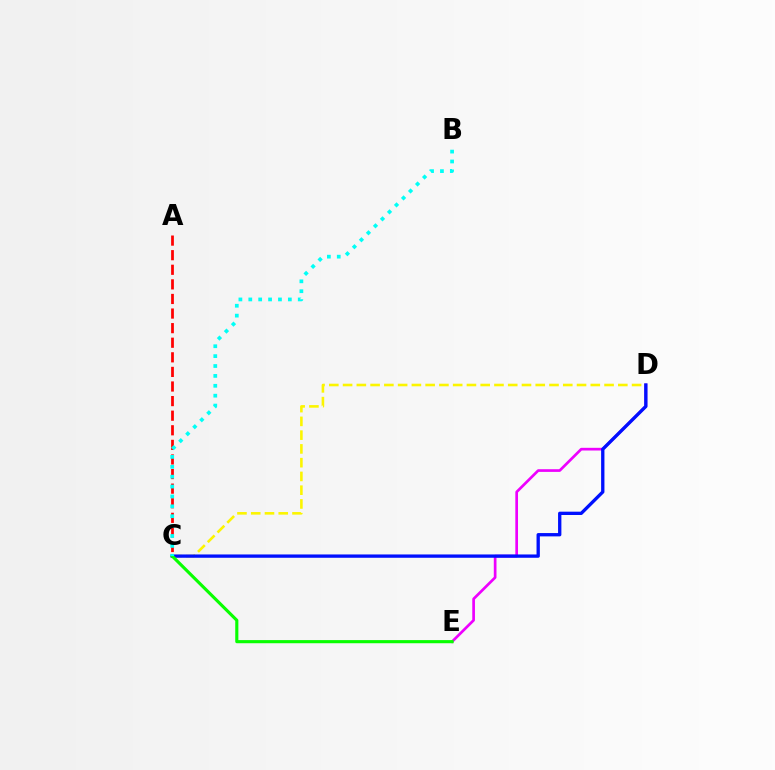{('D', 'E'): [{'color': '#ee00ff', 'line_style': 'solid', 'thickness': 1.94}], ('C', 'D'): [{'color': '#fcf500', 'line_style': 'dashed', 'thickness': 1.87}, {'color': '#0010ff', 'line_style': 'solid', 'thickness': 2.39}], ('A', 'C'): [{'color': '#ff0000', 'line_style': 'dashed', 'thickness': 1.98}], ('C', 'E'): [{'color': '#08ff00', 'line_style': 'solid', 'thickness': 2.25}], ('B', 'C'): [{'color': '#00fff6', 'line_style': 'dotted', 'thickness': 2.69}]}